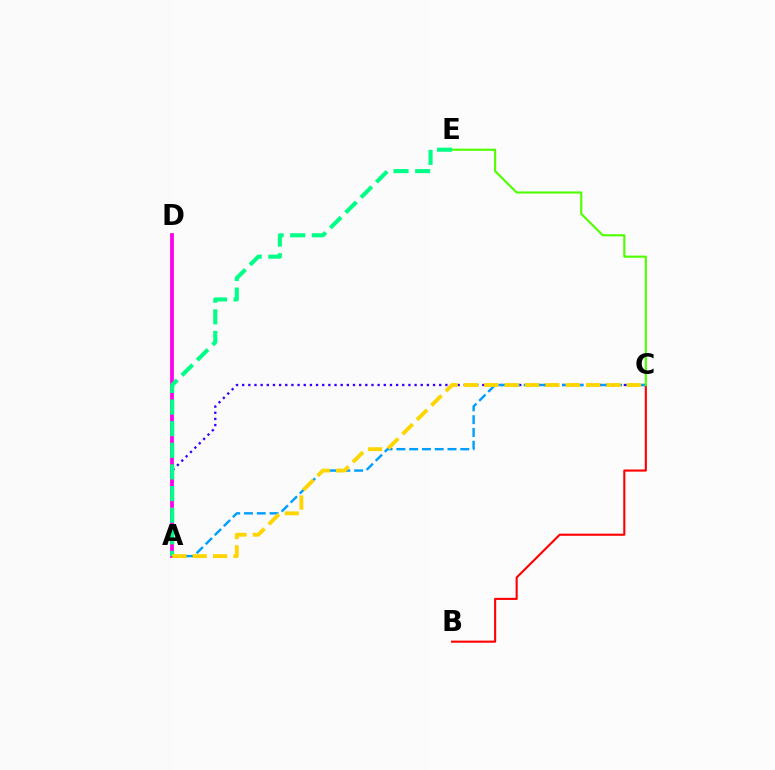{('A', 'C'): [{'color': '#3700ff', 'line_style': 'dotted', 'thickness': 1.67}, {'color': '#009eff', 'line_style': 'dashed', 'thickness': 1.74}, {'color': '#ffd500', 'line_style': 'dashed', 'thickness': 2.77}], ('B', 'C'): [{'color': '#ff0000', 'line_style': 'solid', 'thickness': 1.52}], ('A', 'D'): [{'color': '#ff00ed', 'line_style': 'solid', 'thickness': 2.71}], ('C', 'E'): [{'color': '#4fff00', 'line_style': 'solid', 'thickness': 1.53}], ('A', 'E'): [{'color': '#00ff86', 'line_style': 'dashed', 'thickness': 2.94}]}